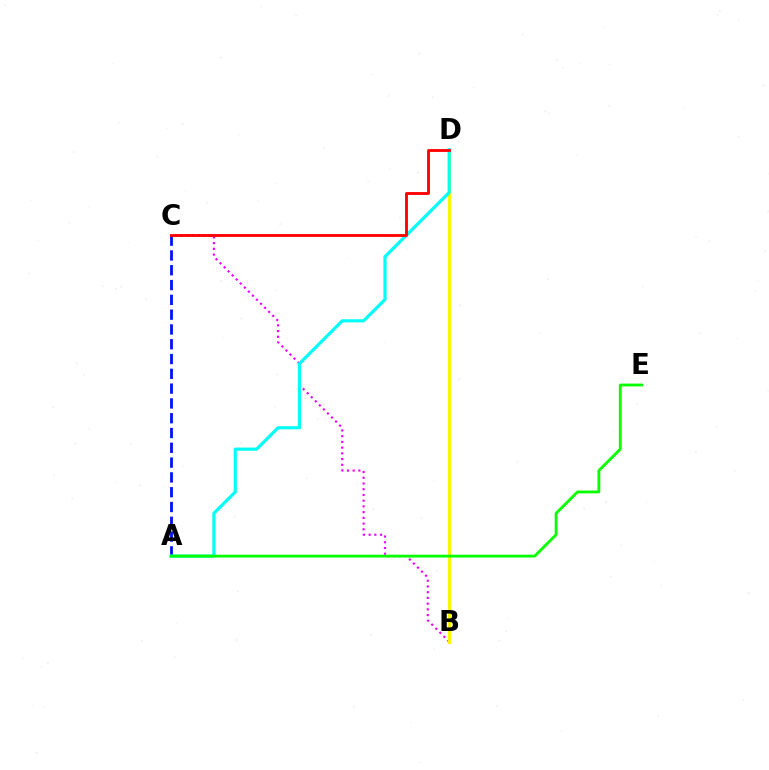{('B', 'C'): [{'color': '#ee00ff', 'line_style': 'dotted', 'thickness': 1.56}], ('B', 'D'): [{'color': '#fcf500', 'line_style': 'solid', 'thickness': 2.11}], ('A', 'C'): [{'color': '#0010ff', 'line_style': 'dashed', 'thickness': 2.01}], ('A', 'D'): [{'color': '#00fff6', 'line_style': 'solid', 'thickness': 2.28}], ('A', 'E'): [{'color': '#08ff00', 'line_style': 'solid', 'thickness': 2.04}], ('C', 'D'): [{'color': '#ff0000', 'line_style': 'solid', 'thickness': 2.05}]}